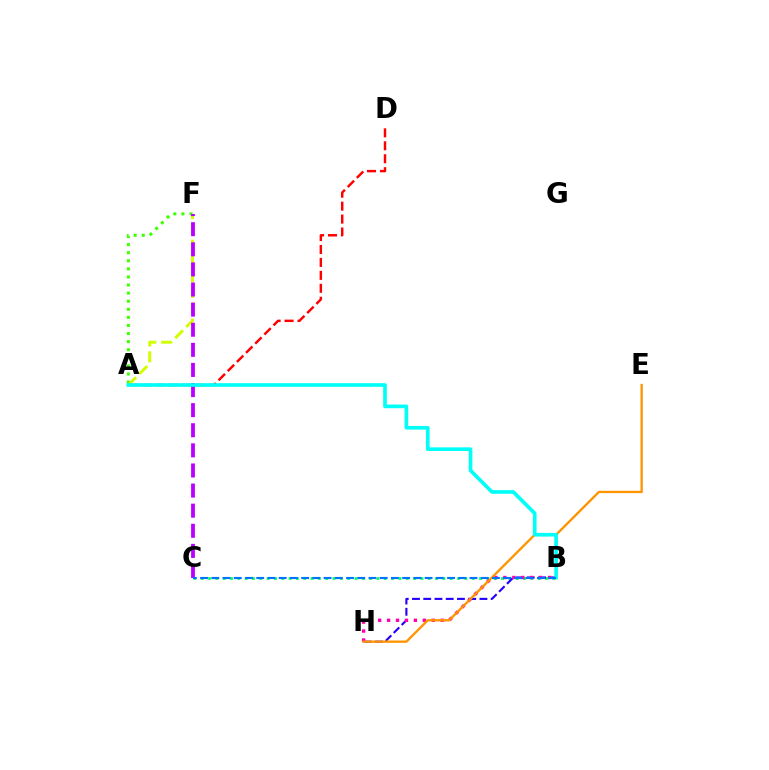{('A', 'F'): [{'color': '#3dff00', 'line_style': 'dotted', 'thickness': 2.2}, {'color': '#d1ff00', 'line_style': 'dashed', 'thickness': 2.14}], ('B', 'C'): [{'color': '#00ff5c', 'line_style': 'dotted', 'thickness': 1.99}, {'color': '#0074ff', 'line_style': 'dashed', 'thickness': 1.52}], ('B', 'H'): [{'color': '#2500ff', 'line_style': 'dashed', 'thickness': 1.53}, {'color': '#ff00ac', 'line_style': 'dotted', 'thickness': 2.43}], ('C', 'F'): [{'color': '#b900ff', 'line_style': 'dashed', 'thickness': 2.73}], ('E', 'H'): [{'color': '#ff9400', 'line_style': 'solid', 'thickness': 1.68}], ('A', 'D'): [{'color': '#ff0000', 'line_style': 'dashed', 'thickness': 1.76}], ('A', 'B'): [{'color': '#00fff6', 'line_style': 'solid', 'thickness': 2.63}]}